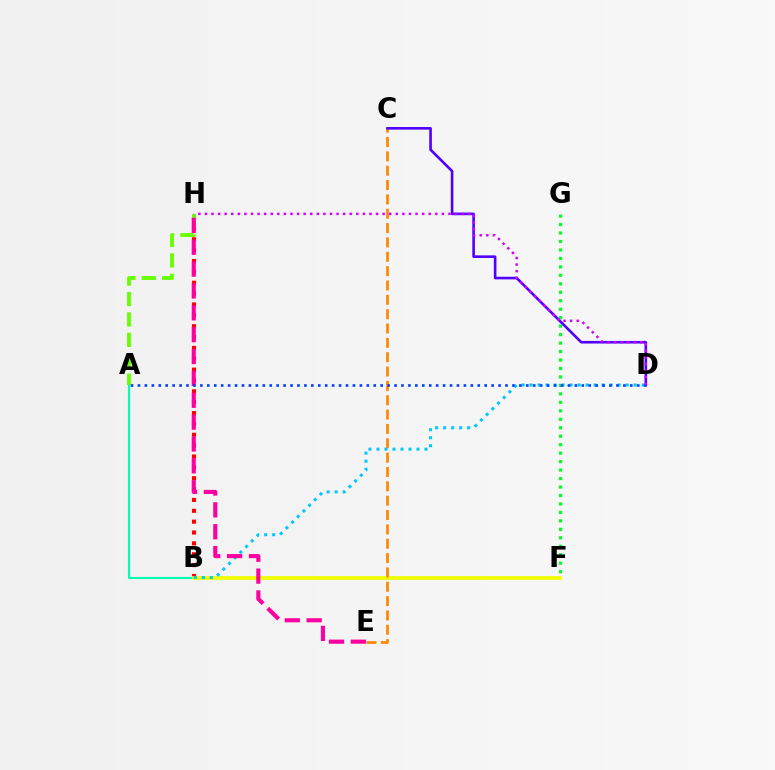{('B', 'H'): [{'color': '#ff0000', 'line_style': 'dotted', 'thickness': 2.95}], ('A', 'B'): [{'color': '#00ffaf', 'line_style': 'solid', 'thickness': 1.53}], ('B', 'F'): [{'color': '#eeff00', 'line_style': 'solid', 'thickness': 2.73}], ('C', 'E'): [{'color': '#ff8800', 'line_style': 'dashed', 'thickness': 1.95}], ('A', 'H'): [{'color': '#66ff00', 'line_style': 'dashed', 'thickness': 2.77}], ('F', 'G'): [{'color': '#00ff27', 'line_style': 'dotted', 'thickness': 2.3}], ('B', 'D'): [{'color': '#00c7ff', 'line_style': 'dotted', 'thickness': 2.18}], ('E', 'H'): [{'color': '#ff00a0', 'line_style': 'dashed', 'thickness': 2.97}], ('C', 'D'): [{'color': '#4f00ff', 'line_style': 'solid', 'thickness': 1.88}], ('A', 'D'): [{'color': '#003fff', 'line_style': 'dotted', 'thickness': 1.88}], ('D', 'H'): [{'color': '#d600ff', 'line_style': 'dotted', 'thickness': 1.79}]}